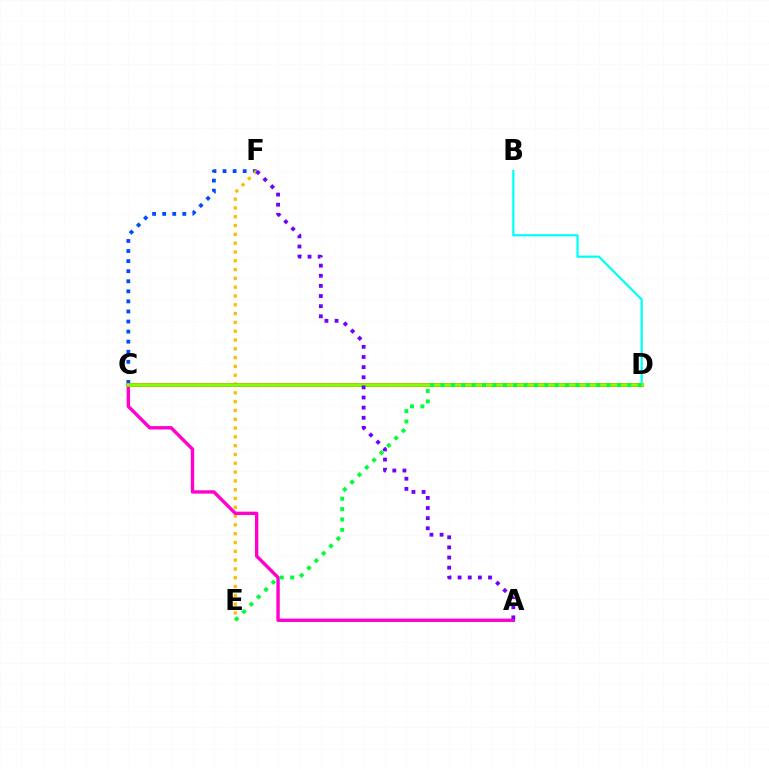{('C', 'F'): [{'color': '#004bff', 'line_style': 'dotted', 'thickness': 2.74}], ('E', 'F'): [{'color': '#ffbd00', 'line_style': 'dotted', 'thickness': 2.39}], ('C', 'D'): [{'color': '#ff0000', 'line_style': 'solid', 'thickness': 2.57}, {'color': '#84ff00', 'line_style': 'solid', 'thickness': 2.56}], ('B', 'D'): [{'color': '#00fff6', 'line_style': 'solid', 'thickness': 1.6}], ('A', 'C'): [{'color': '#ff00cf', 'line_style': 'solid', 'thickness': 2.44}], ('A', 'F'): [{'color': '#7200ff', 'line_style': 'dotted', 'thickness': 2.75}], ('D', 'E'): [{'color': '#00ff39', 'line_style': 'dotted', 'thickness': 2.82}]}